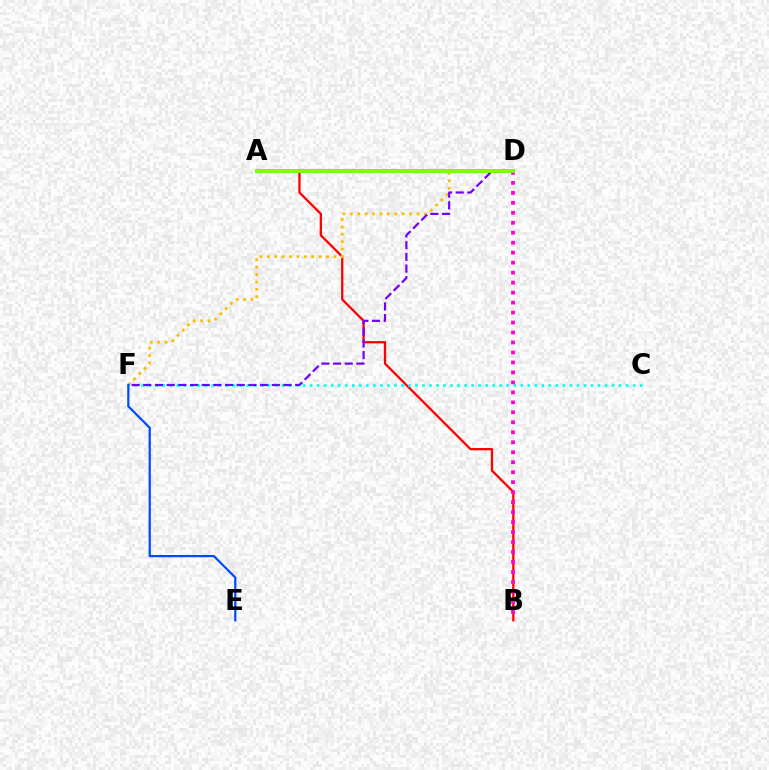{('A', 'B'): [{'color': '#ff0000', 'line_style': 'solid', 'thickness': 1.64}], ('D', 'F'): [{'color': '#ffbd00', 'line_style': 'dotted', 'thickness': 2.01}, {'color': '#7200ff', 'line_style': 'dashed', 'thickness': 1.59}], ('C', 'F'): [{'color': '#00fff6', 'line_style': 'dotted', 'thickness': 1.91}], ('A', 'D'): [{'color': '#00ff39', 'line_style': 'solid', 'thickness': 2.65}, {'color': '#84ff00', 'line_style': 'solid', 'thickness': 2.63}], ('B', 'D'): [{'color': '#ff00cf', 'line_style': 'dotted', 'thickness': 2.71}], ('E', 'F'): [{'color': '#004bff', 'line_style': 'solid', 'thickness': 1.61}]}